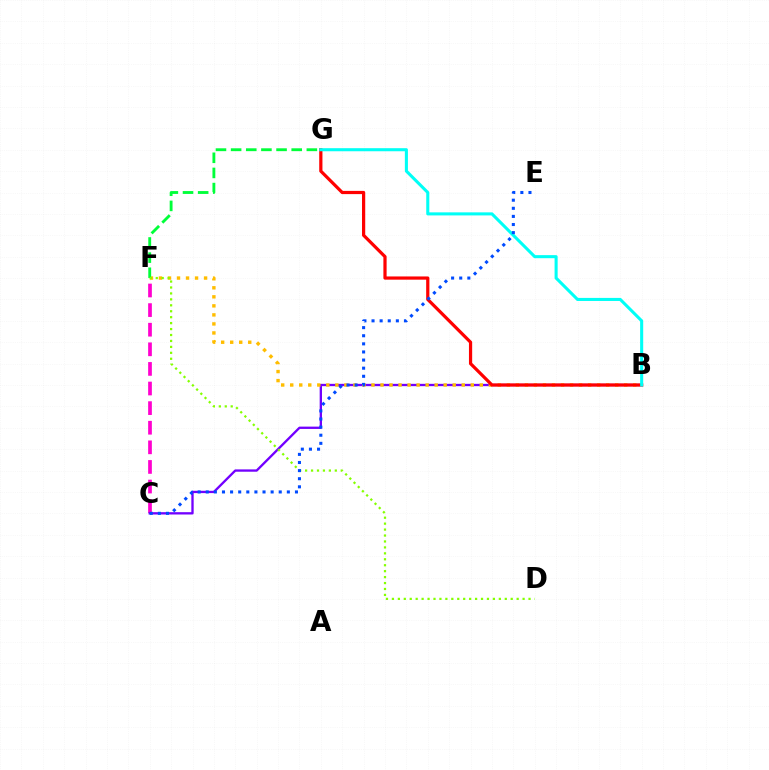{('C', 'F'): [{'color': '#ff00cf', 'line_style': 'dashed', 'thickness': 2.66}], ('B', 'C'): [{'color': '#7200ff', 'line_style': 'solid', 'thickness': 1.67}], ('B', 'F'): [{'color': '#ffbd00', 'line_style': 'dotted', 'thickness': 2.45}], ('B', 'G'): [{'color': '#ff0000', 'line_style': 'solid', 'thickness': 2.32}, {'color': '#00fff6', 'line_style': 'solid', 'thickness': 2.21}], ('F', 'G'): [{'color': '#00ff39', 'line_style': 'dashed', 'thickness': 2.06}], ('D', 'F'): [{'color': '#84ff00', 'line_style': 'dotted', 'thickness': 1.61}], ('C', 'E'): [{'color': '#004bff', 'line_style': 'dotted', 'thickness': 2.2}]}